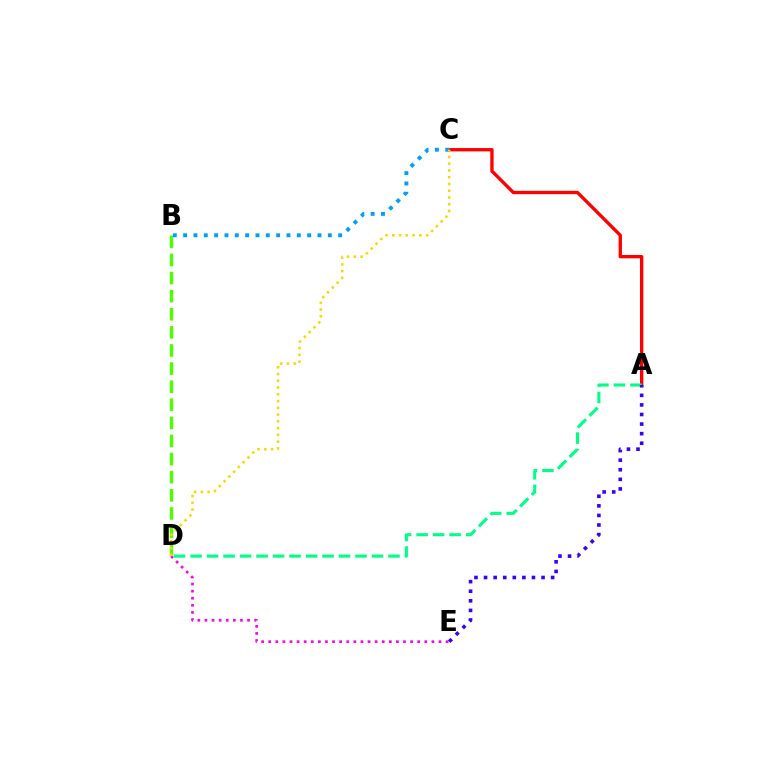{('A', 'C'): [{'color': '#ff0000', 'line_style': 'solid', 'thickness': 2.4}], ('D', 'E'): [{'color': '#ff00ed', 'line_style': 'dotted', 'thickness': 1.93}], ('B', 'D'): [{'color': '#4fff00', 'line_style': 'dashed', 'thickness': 2.46}], ('B', 'C'): [{'color': '#009eff', 'line_style': 'dotted', 'thickness': 2.81}], ('A', 'D'): [{'color': '#00ff86', 'line_style': 'dashed', 'thickness': 2.24}], ('A', 'E'): [{'color': '#3700ff', 'line_style': 'dotted', 'thickness': 2.6}], ('C', 'D'): [{'color': '#ffd500', 'line_style': 'dotted', 'thickness': 1.84}]}